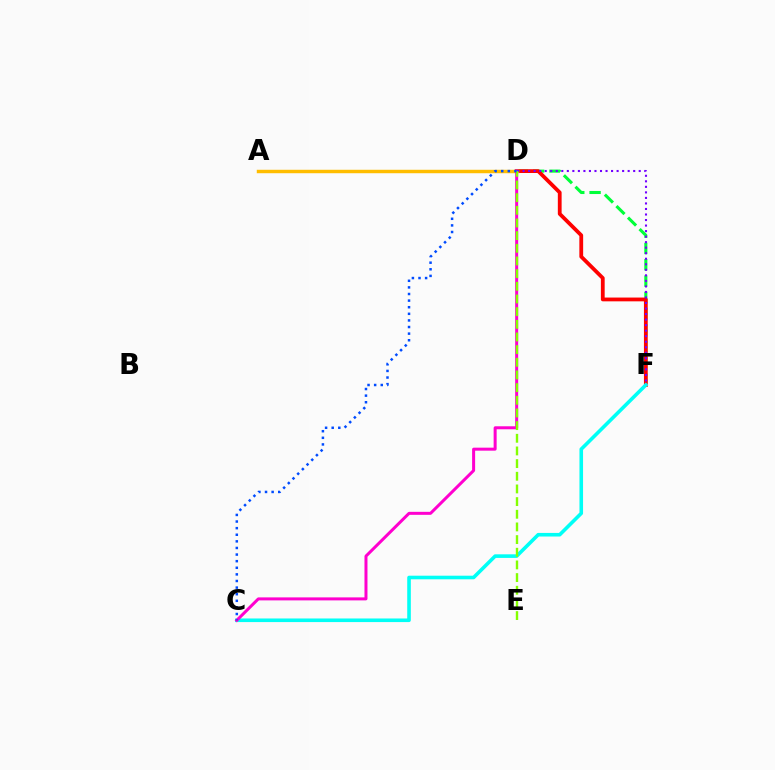{('D', 'F'): [{'color': '#00ff39', 'line_style': 'dashed', 'thickness': 2.22}, {'color': '#ff0000', 'line_style': 'solid', 'thickness': 2.73}, {'color': '#7200ff', 'line_style': 'dotted', 'thickness': 1.5}], ('C', 'F'): [{'color': '#00fff6', 'line_style': 'solid', 'thickness': 2.59}], ('A', 'D'): [{'color': '#ffbd00', 'line_style': 'solid', 'thickness': 2.48}], ('C', 'D'): [{'color': '#ff00cf', 'line_style': 'solid', 'thickness': 2.16}, {'color': '#004bff', 'line_style': 'dotted', 'thickness': 1.79}], ('D', 'E'): [{'color': '#84ff00', 'line_style': 'dashed', 'thickness': 1.72}]}